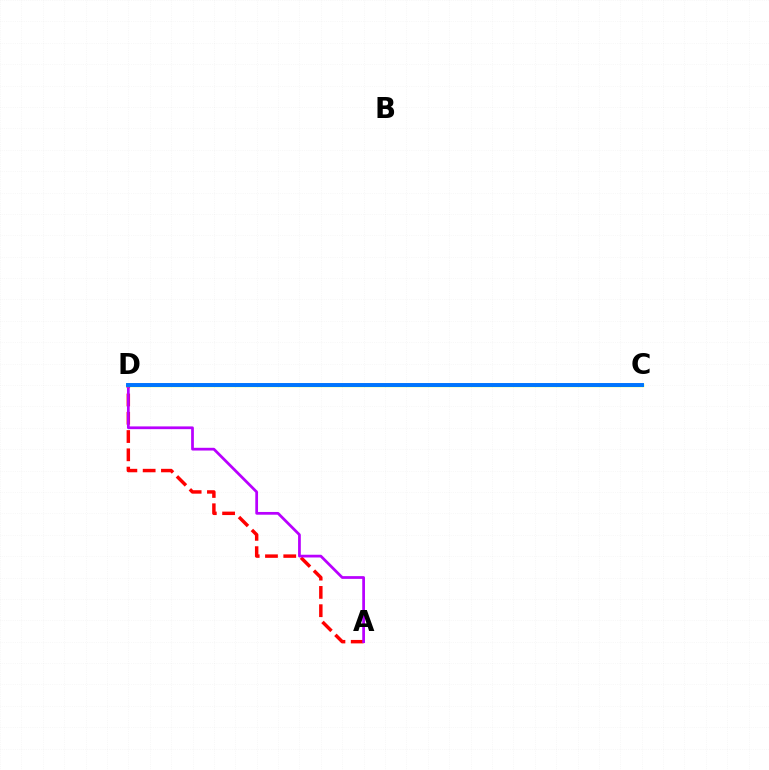{('A', 'D'): [{'color': '#ff0000', 'line_style': 'dashed', 'thickness': 2.48}, {'color': '#b900ff', 'line_style': 'solid', 'thickness': 1.97}], ('C', 'D'): [{'color': '#d1ff00', 'line_style': 'solid', 'thickness': 2.39}, {'color': '#00ff5c', 'line_style': 'solid', 'thickness': 2.18}, {'color': '#0074ff', 'line_style': 'solid', 'thickness': 2.83}]}